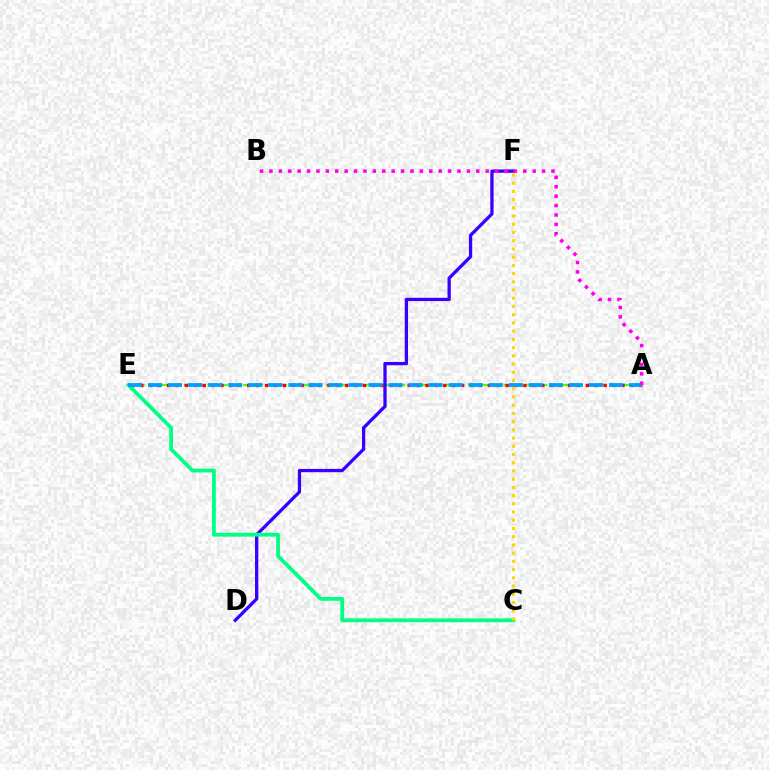{('A', 'E'): [{'color': '#4fff00', 'line_style': 'dashed', 'thickness': 1.61}, {'color': '#ff0000', 'line_style': 'dotted', 'thickness': 2.42}, {'color': '#009eff', 'line_style': 'dashed', 'thickness': 2.72}], ('D', 'F'): [{'color': '#3700ff', 'line_style': 'solid', 'thickness': 2.37}], ('C', 'E'): [{'color': '#00ff86', 'line_style': 'solid', 'thickness': 2.74}], ('A', 'B'): [{'color': '#ff00ed', 'line_style': 'dotted', 'thickness': 2.55}], ('C', 'F'): [{'color': '#ffd500', 'line_style': 'dotted', 'thickness': 2.23}]}